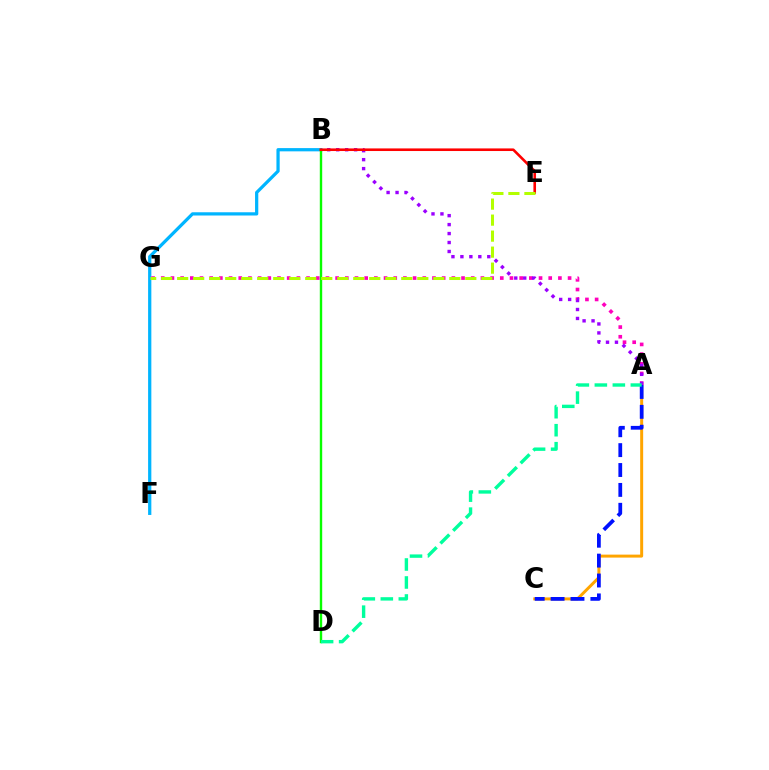{('B', 'F'): [{'color': '#00b5ff', 'line_style': 'solid', 'thickness': 2.33}], ('A', 'G'): [{'color': '#ff00bd', 'line_style': 'dotted', 'thickness': 2.63}], ('A', 'C'): [{'color': '#ffa500', 'line_style': 'solid', 'thickness': 2.14}, {'color': '#0010ff', 'line_style': 'dashed', 'thickness': 2.7}], ('A', 'B'): [{'color': '#9b00ff', 'line_style': 'dotted', 'thickness': 2.43}], ('B', 'D'): [{'color': '#08ff00', 'line_style': 'solid', 'thickness': 1.73}], ('B', 'E'): [{'color': '#ff0000', 'line_style': 'solid', 'thickness': 1.88}], ('E', 'G'): [{'color': '#b3ff00', 'line_style': 'dashed', 'thickness': 2.17}], ('A', 'D'): [{'color': '#00ff9d', 'line_style': 'dashed', 'thickness': 2.44}]}